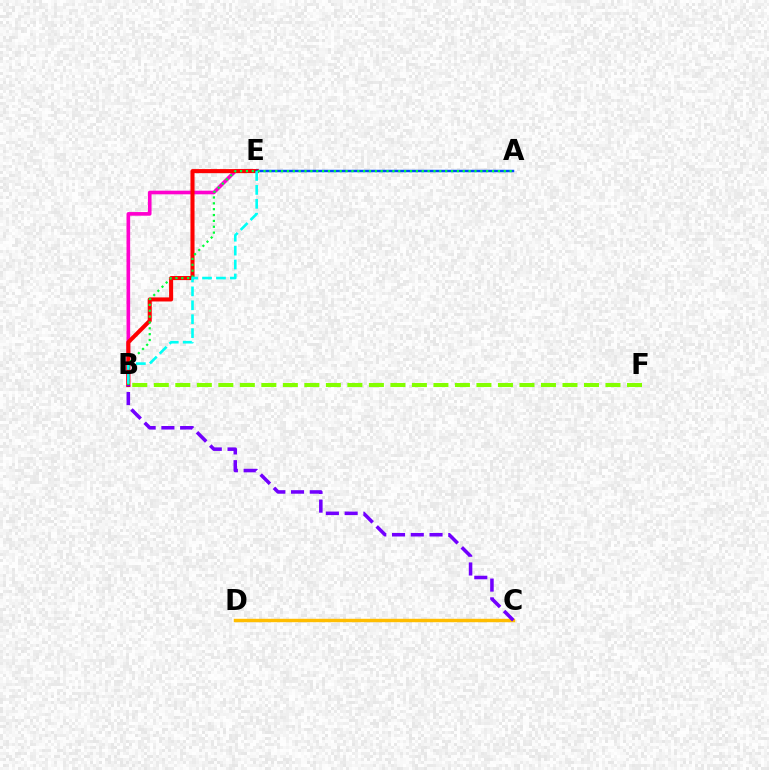{('B', 'E'): [{'color': '#ff00cf', 'line_style': 'solid', 'thickness': 2.62}, {'color': '#ff0000', 'line_style': 'solid', 'thickness': 2.92}, {'color': '#00fff6', 'line_style': 'dashed', 'thickness': 1.89}], ('C', 'D'): [{'color': '#ffbd00', 'line_style': 'solid', 'thickness': 2.47}], ('B', 'F'): [{'color': '#84ff00', 'line_style': 'dashed', 'thickness': 2.92}], ('B', 'C'): [{'color': '#7200ff', 'line_style': 'dashed', 'thickness': 2.55}], ('A', 'E'): [{'color': '#004bff', 'line_style': 'solid', 'thickness': 1.77}], ('A', 'B'): [{'color': '#00ff39', 'line_style': 'dotted', 'thickness': 1.59}]}